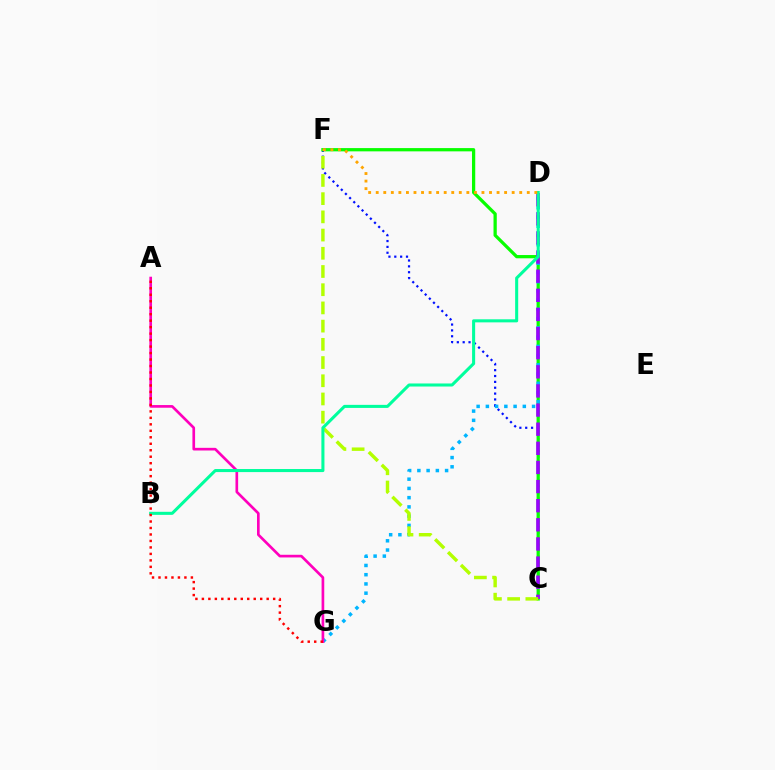{('C', 'F'): [{'color': '#0010ff', 'line_style': 'dotted', 'thickness': 1.59}, {'color': '#08ff00', 'line_style': 'solid', 'thickness': 2.34}, {'color': '#b3ff00', 'line_style': 'dashed', 'thickness': 2.47}], ('D', 'G'): [{'color': '#00b5ff', 'line_style': 'dotted', 'thickness': 2.51}], ('A', 'G'): [{'color': '#ff00bd', 'line_style': 'solid', 'thickness': 1.92}, {'color': '#ff0000', 'line_style': 'dotted', 'thickness': 1.76}], ('C', 'D'): [{'color': '#9b00ff', 'line_style': 'dashed', 'thickness': 2.6}], ('B', 'D'): [{'color': '#00ff9d', 'line_style': 'solid', 'thickness': 2.2}], ('D', 'F'): [{'color': '#ffa500', 'line_style': 'dotted', 'thickness': 2.05}]}